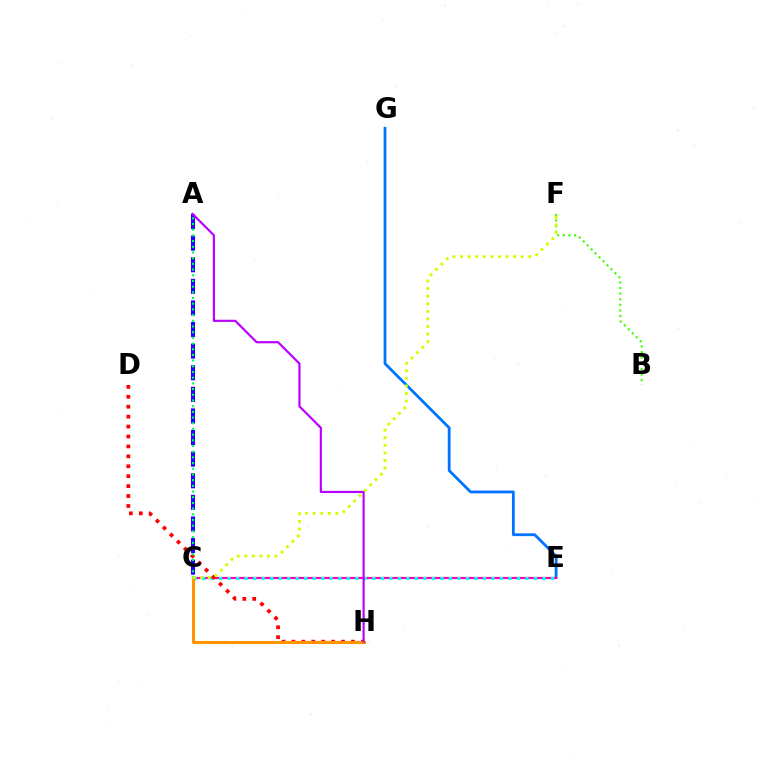{('E', 'G'): [{'color': '#0074ff', 'line_style': 'solid', 'thickness': 2.01}], ('B', 'F'): [{'color': '#3dff00', 'line_style': 'dotted', 'thickness': 1.52}], ('C', 'E'): [{'color': '#ff00ac', 'line_style': 'solid', 'thickness': 1.6}, {'color': '#00fff6', 'line_style': 'dotted', 'thickness': 2.31}], ('D', 'H'): [{'color': '#ff0000', 'line_style': 'dotted', 'thickness': 2.7}], ('C', 'H'): [{'color': '#ff9400', 'line_style': 'solid', 'thickness': 2.21}], ('A', 'C'): [{'color': '#2500ff', 'line_style': 'dashed', 'thickness': 2.93}, {'color': '#00ff5c', 'line_style': 'dotted', 'thickness': 1.55}], ('A', 'H'): [{'color': '#b900ff', 'line_style': 'solid', 'thickness': 1.56}], ('C', 'F'): [{'color': '#d1ff00', 'line_style': 'dotted', 'thickness': 2.06}]}